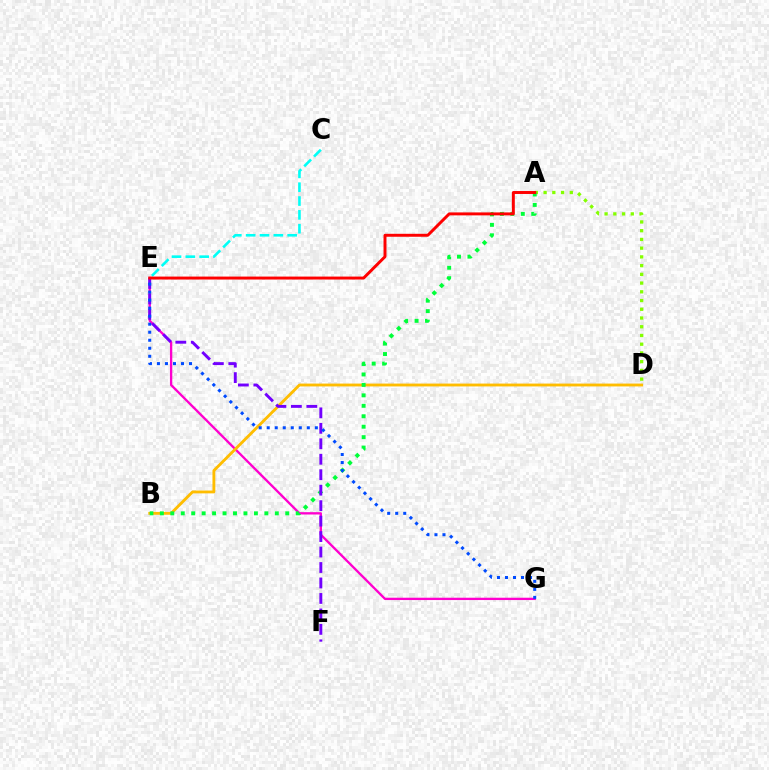{('A', 'D'): [{'color': '#84ff00', 'line_style': 'dotted', 'thickness': 2.37}], ('E', 'G'): [{'color': '#ff00cf', 'line_style': 'solid', 'thickness': 1.67}, {'color': '#004bff', 'line_style': 'dotted', 'thickness': 2.18}], ('C', 'E'): [{'color': '#00fff6', 'line_style': 'dashed', 'thickness': 1.88}], ('B', 'D'): [{'color': '#ffbd00', 'line_style': 'solid', 'thickness': 2.05}], ('A', 'B'): [{'color': '#00ff39', 'line_style': 'dotted', 'thickness': 2.84}], ('E', 'F'): [{'color': '#7200ff', 'line_style': 'dashed', 'thickness': 2.1}], ('A', 'E'): [{'color': '#ff0000', 'line_style': 'solid', 'thickness': 2.13}]}